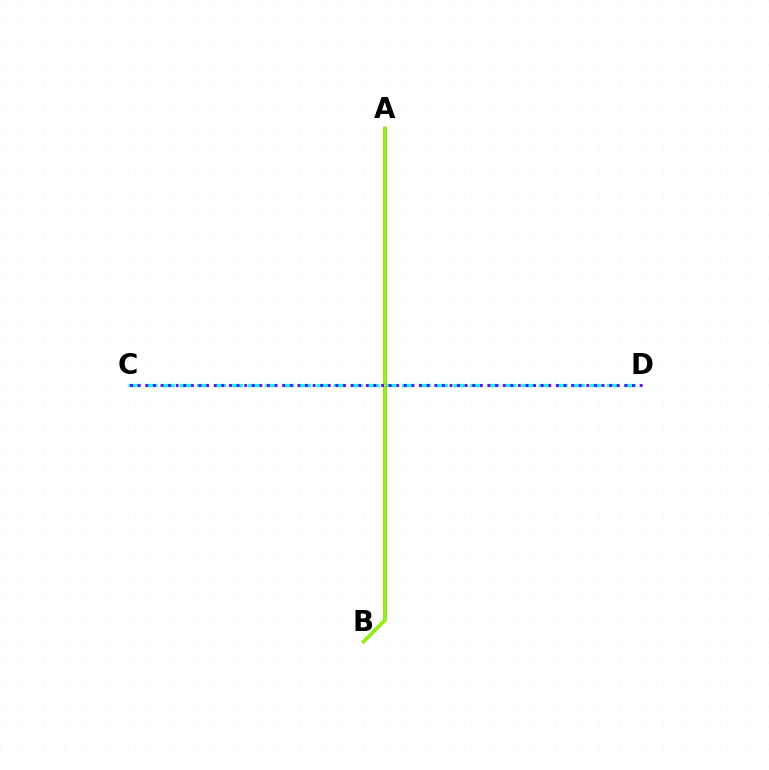{('C', 'D'): [{'color': '#00fff6', 'line_style': 'dashed', 'thickness': 2.32}, {'color': '#7200ff', 'line_style': 'dotted', 'thickness': 2.07}], ('A', 'B'): [{'color': '#ff0000', 'line_style': 'solid', 'thickness': 2.18}, {'color': '#84ff00', 'line_style': 'solid', 'thickness': 2.28}]}